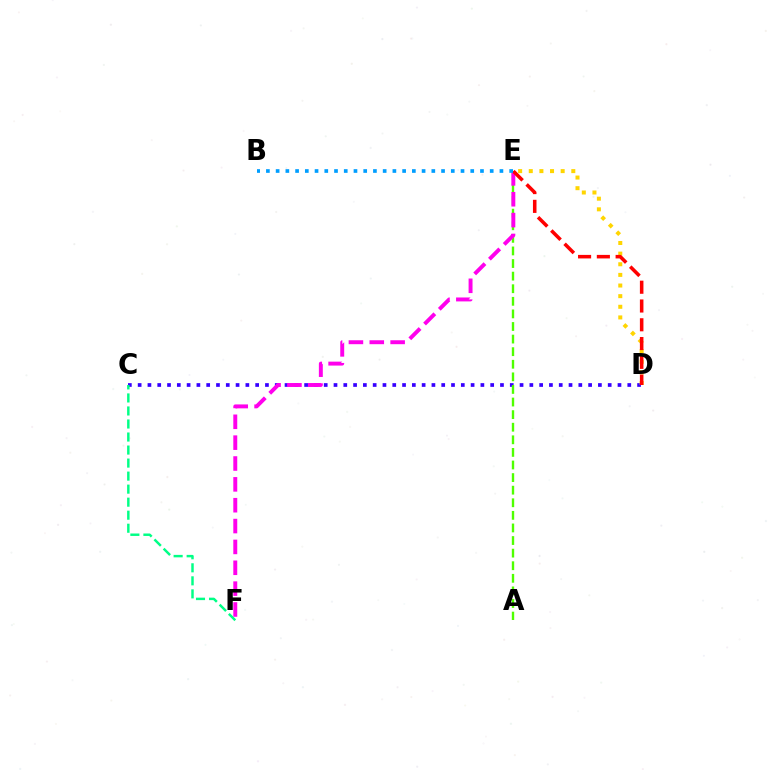{('C', 'D'): [{'color': '#3700ff', 'line_style': 'dotted', 'thickness': 2.66}], ('A', 'E'): [{'color': '#4fff00', 'line_style': 'dashed', 'thickness': 1.71}], ('E', 'F'): [{'color': '#ff00ed', 'line_style': 'dashed', 'thickness': 2.83}], ('D', 'E'): [{'color': '#ffd500', 'line_style': 'dotted', 'thickness': 2.89}, {'color': '#ff0000', 'line_style': 'dashed', 'thickness': 2.55}], ('B', 'E'): [{'color': '#009eff', 'line_style': 'dotted', 'thickness': 2.64}], ('C', 'F'): [{'color': '#00ff86', 'line_style': 'dashed', 'thickness': 1.77}]}